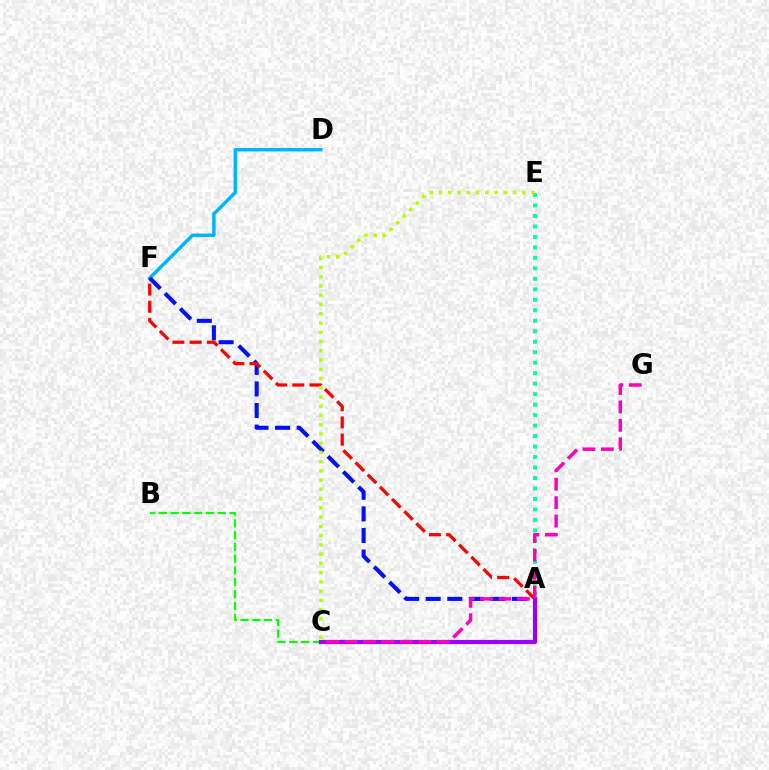{('D', 'F'): [{'color': '#00b5ff', 'line_style': 'solid', 'thickness': 2.47}], ('A', 'F'): [{'color': '#0010ff', 'line_style': 'dashed', 'thickness': 2.93}, {'color': '#ff0000', 'line_style': 'dashed', 'thickness': 2.34}], ('B', 'C'): [{'color': '#08ff00', 'line_style': 'dashed', 'thickness': 1.6}], ('A', 'C'): [{'color': '#ffa500', 'line_style': 'dotted', 'thickness': 2.89}, {'color': '#9b00ff', 'line_style': 'solid', 'thickness': 2.99}], ('A', 'E'): [{'color': '#00ff9d', 'line_style': 'dotted', 'thickness': 2.85}], ('C', 'G'): [{'color': '#ff00bd', 'line_style': 'dashed', 'thickness': 2.5}], ('C', 'E'): [{'color': '#b3ff00', 'line_style': 'dotted', 'thickness': 2.51}]}